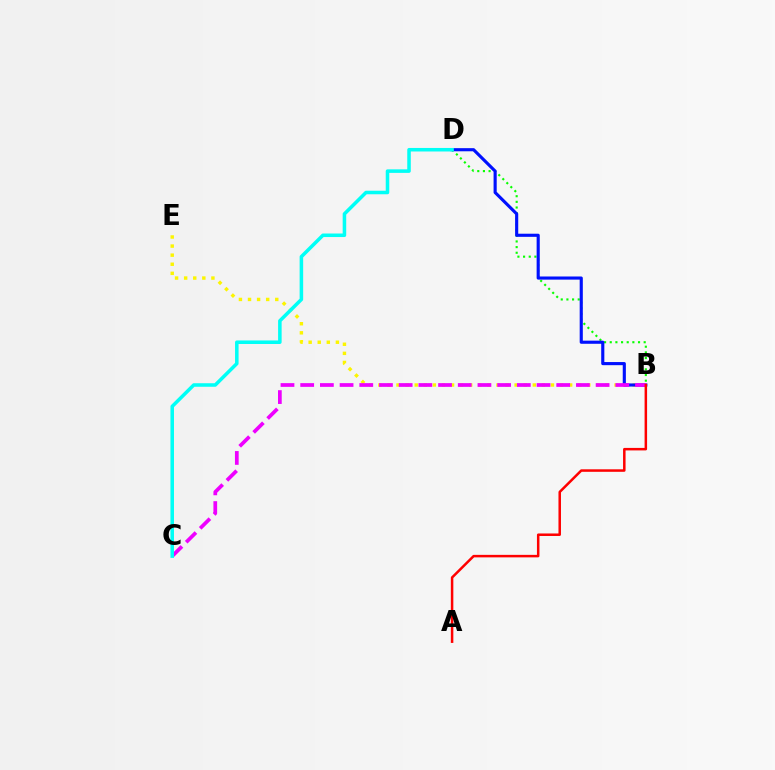{('B', 'E'): [{'color': '#fcf500', 'line_style': 'dotted', 'thickness': 2.47}], ('B', 'D'): [{'color': '#08ff00', 'line_style': 'dotted', 'thickness': 1.54}, {'color': '#0010ff', 'line_style': 'solid', 'thickness': 2.25}], ('B', 'C'): [{'color': '#ee00ff', 'line_style': 'dashed', 'thickness': 2.68}], ('A', 'B'): [{'color': '#ff0000', 'line_style': 'solid', 'thickness': 1.8}], ('C', 'D'): [{'color': '#00fff6', 'line_style': 'solid', 'thickness': 2.54}]}